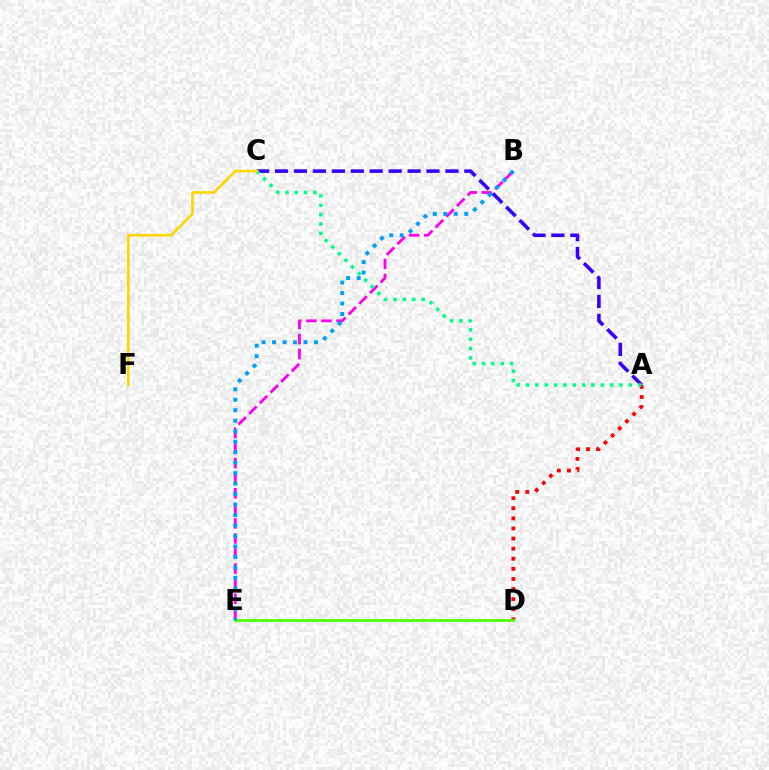{('B', 'E'): [{'color': '#ff00ed', 'line_style': 'dashed', 'thickness': 2.05}, {'color': '#009eff', 'line_style': 'dotted', 'thickness': 2.85}], ('A', 'D'): [{'color': '#ff0000', 'line_style': 'dotted', 'thickness': 2.74}], ('D', 'E'): [{'color': '#4fff00', 'line_style': 'solid', 'thickness': 1.99}], ('A', 'C'): [{'color': '#3700ff', 'line_style': 'dashed', 'thickness': 2.57}, {'color': '#00ff86', 'line_style': 'dotted', 'thickness': 2.54}], ('C', 'F'): [{'color': '#ffd500', 'line_style': 'solid', 'thickness': 1.9}]}